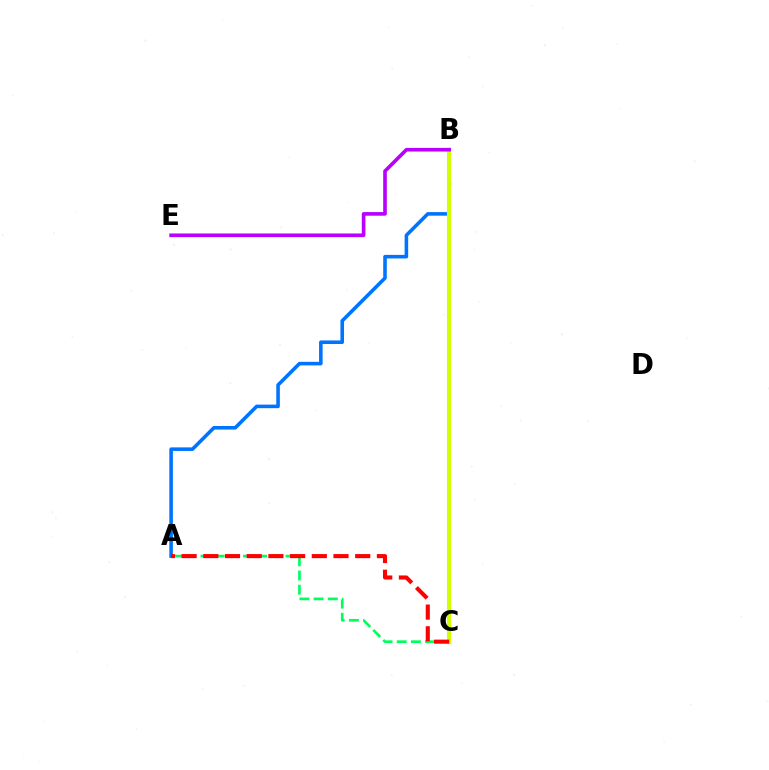{('A', 'B'): [{'color': '#0074ff', 'line_style': 'solid', 'thickness': 2.57}], ('B', 'C'): [{'color': '#d1ff00', 'line_style': 'solid', 'thickness': 2.95}], ('A', 'C'): [{'color': '#00ff5c', 'line_style': 'dashed', 'thickness': 1.93}, {'color': '#ff0000', 'line_style': 'dashed', 'thickness': 2.95}], ('B', 'E'): [{'color': '#b900ff', 'line_style': 'solid', 'thickness': 2.62}]}